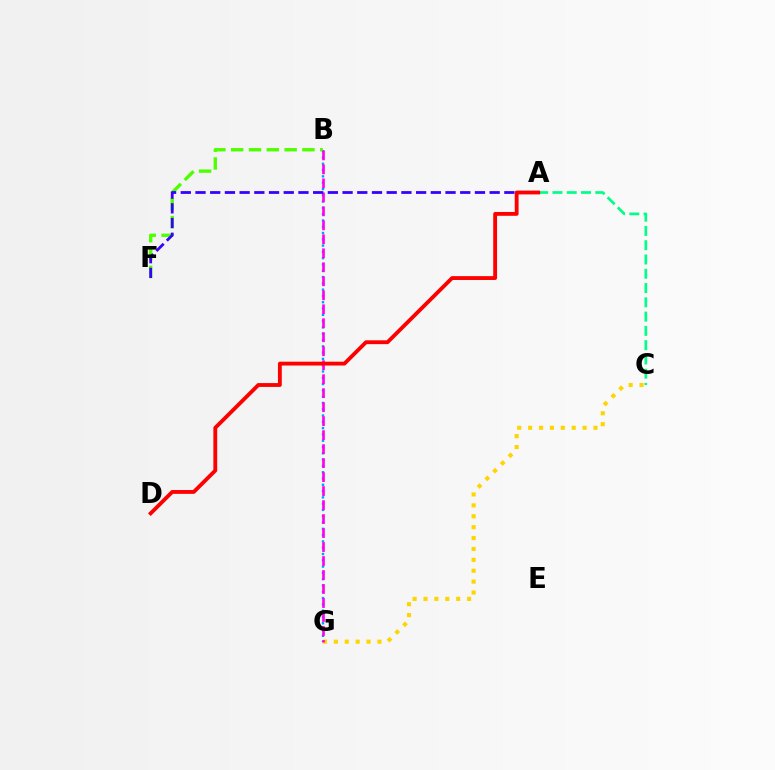{('B', 'G'): [{'color': '#009eff', 'line_style': 'dotted', 'thickness': 1.71}, {'color': '#ff00ed', 'line_style': 'dashed', 'thickness': 1.9}], ('C', 'G'): [{'color': '#ffd500', 'line_style': 'dotted', 'thickness': 2.96}], ('B', 'F'): [{'color': '#4fff00', 'line_style': 'dashed', 'thickness': 2.42}], ('A', 'C'): [{'color': '#00ff86', 'line_style': 'dashed', 'thickness': 1.94}], ('A', 'F'): [{'color': '#3700ff', 'line_style': 'dashed', 'thickness': 2.0}], ('A', 'D'): [{'color': '#ff0000', 'line_style': 'solid', 'thickness': 2.76}]}